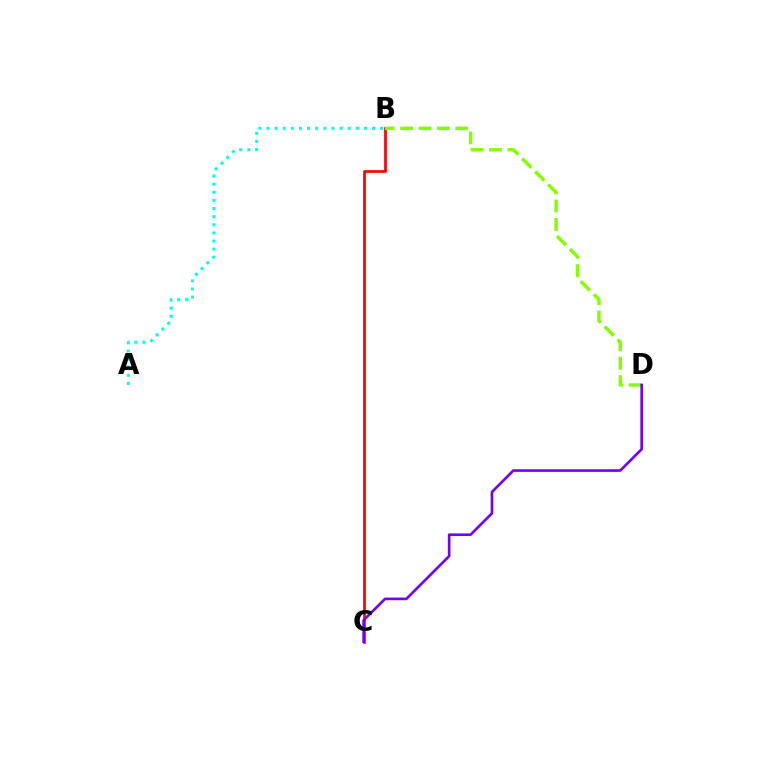{('B', 'C'): [{'color': '#ff0000', 'line_style': 'solid', 'thickness': 1.96}], ('A', 'B'): [{'color': '#00fff6', 'line_style': 'dotted', 'thickness': 2.21}], ('B', 'D'): [{'color': '#84ff00', 'line_style': 'dashed', 'thickness': 2.5}], ('C', 'D'): [{'color': '#7200ff', 'line_style': 'solid', 'thickness': 1.91}]}